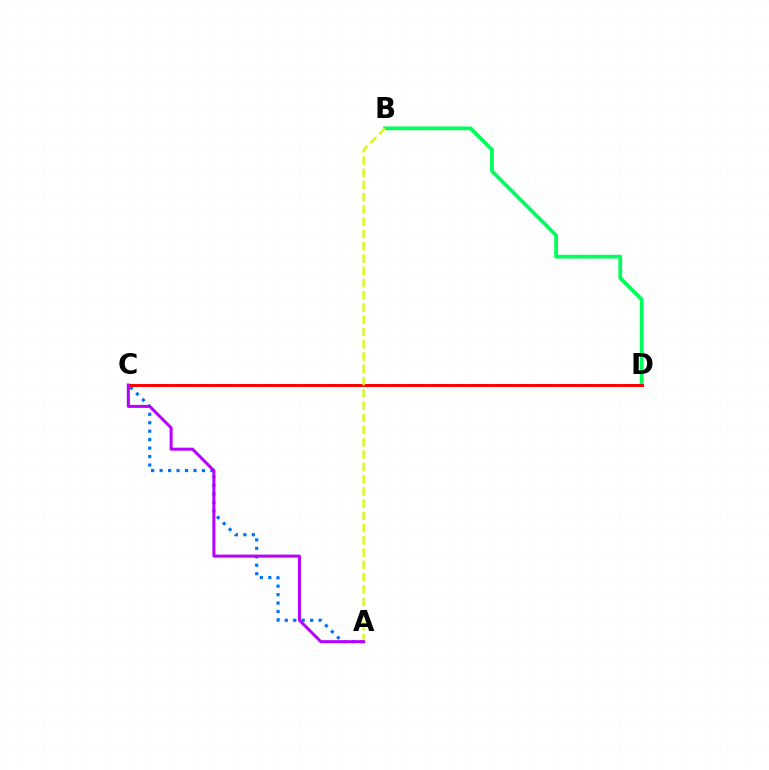{('B', 'D'): [{'color': '#00ff5c', 'line_style': 'solid', 'thickness': 2.71}], ('A', 'C'): [{'color': '#0074ff', 'line_style': 'dotted', 'thickness': 2.3}, {'color': '#b900ff', 'line_style': 'solid', 'thickness': 2.17}], ('C', 'D'): [{'color': '#ff0000', 'line_style': 'solid', 'thickness': 2.13}], ('A', 'B'): [{'color': '#d1ff00', 'line_style': 'dashed', 'thickness': 1.66}]}